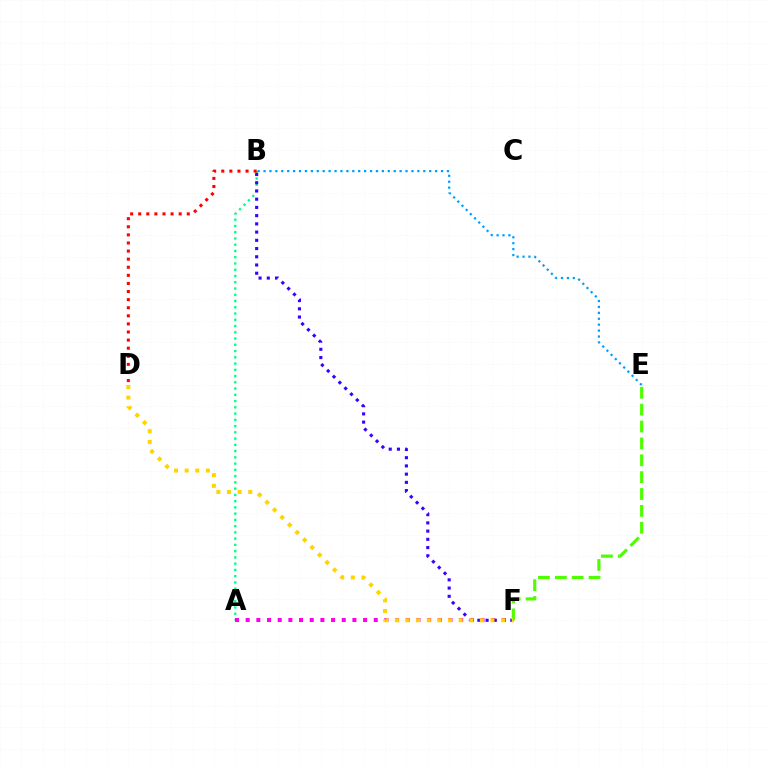{('A', 'B'): [{'color': '#00ff86', 'line_style': 'dotted', 'thickness': 1.7}], ('A', 'F'): [{'color': '#ff00ed', 'line_style': 'dotted', 'thickness': 2.9}], ('B', 'F'): [{'color': '#3700ff', 'line_style': 'dotted', 'thickness': 2.24}], ('B', 'D'): [{'color': '#ff0000', 'line_style': 'dotted', 'thickness': 2.2}], ('B', 'E'): [{'color': '#009eff', 'line_style': 'dotted', 'thickness': 1.61}], ('E', 'F'): [{'color': '#4fff00', 'line_style': 'dashed', 'thickness': 2.29}], ('D', 'F'): [{'color': '#ffd500', 'line_style': 'dotted', 'thickness': 2.89}]}